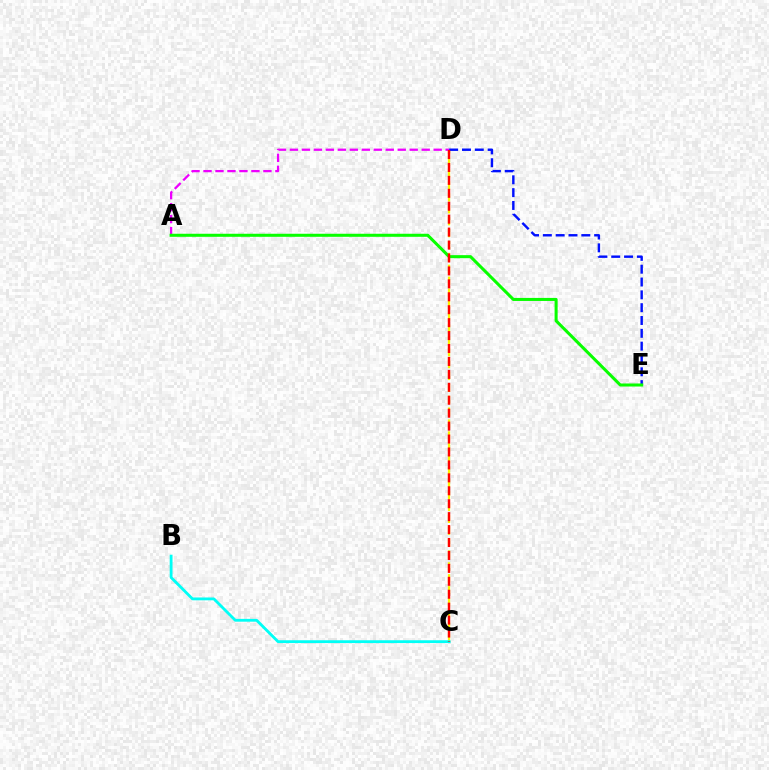{('C', 'D'): [{'color': '#fcf500', 'line_style': 'dashed', 'thickness': 1.62}, {'color': '#ff0000', 'line_style': 'dashed', 'thickness': 1.76}], ('A', 'D'): [{'color': '#ee00ff', 'line_style': 'dashed', 'thickness': 1.63}], ('D', 'E'): [{'color': '#0010ff', 'line_style': 'dashed', 'thickness': 1.74}], ('B', 'C'): [{'color': '#00fff6', 'line_style': 'solid', 'thickness': 2.03}], ('A', 'E'): [{'color': '#08ff00', 'line_style': 'solid', 'thickness': 2.19}]}